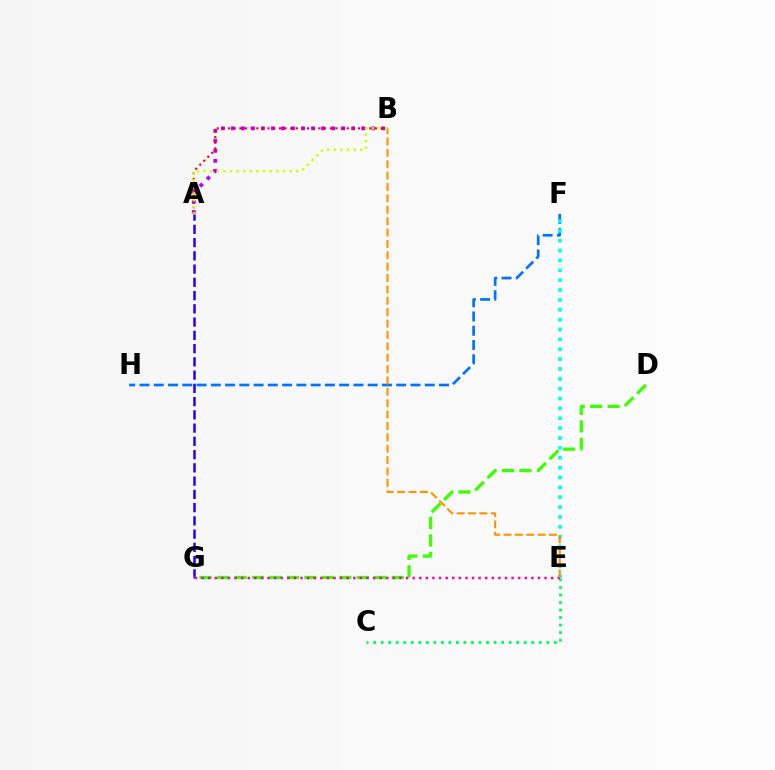{('C', 'E'): [{'color': '#00ff5c', 'line_style': 'dotted', 'thickness': 2.05}], ('A', 'B'): [{'color': '#b900ff', 'line_style': 'dotted', 'thickness': 2.72}, {'color': '#ff0000', 'line_style': 'dotted', 'thickness': 1.53}, {'color': '#d1ff00', 'line_style': 'dotted', 'thickness': 1.8}], ('F', 'H'): [{'color': '#0074ff', 'line_style': 'dashed', 'thickness': 1.94}], ('E', 'F'): [{'color': '#00fff6', 'line_style': 'dotted', 'thickness': 2.68}], ('A', 'G'): [{'color': '#2500ff', 'line_style': 'dashed', 'thickness': 1.8}], ('D', 'G'): [{'color': '#3dff00', 'line_style': 'dashed', 'thickness': 2.37}], ('E', 'G'): [{'color': '#ff00ac', 'line_style': 'dotted', 'thickness': 1.79}], ('B', 'E'): [{'color': '#ff9400', 'line_style': 'dashed', 'thickness': 1.55}]}